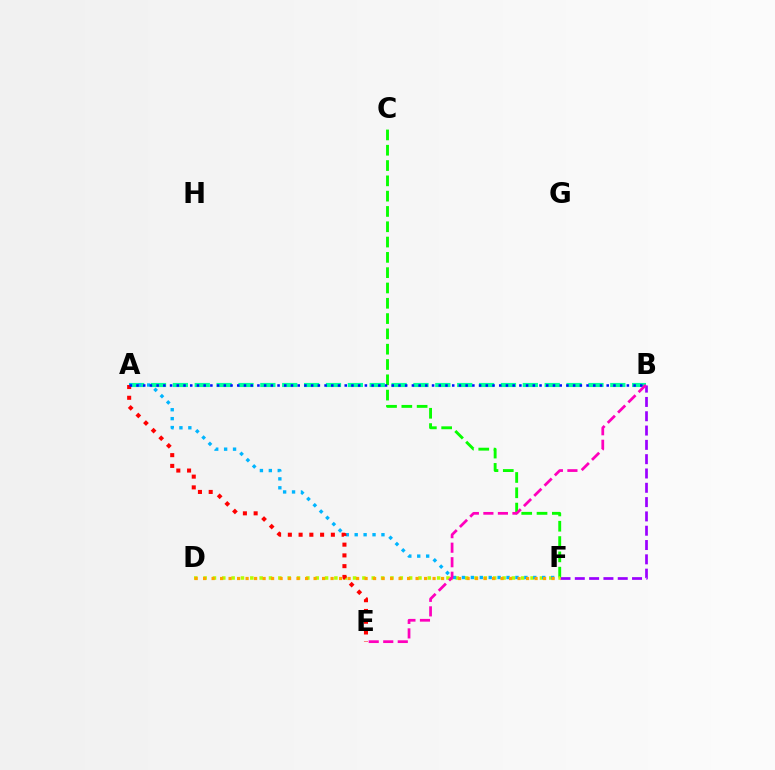{('B', 'F'): [{'color': '#9b00ff', 'line_style': 'dashed', 'thickness': 1.94}], ('A', 'B'): [{'color': '#00ff9d', 'line_style': 'dashed', 'thickness': 2.97}, {'color': '#0010ff', 'line_style': 'dotted', 'thickness': 1.83}], ('C', 'F'): [{'color': '#08ff00', 'line_style': 'dashed', 'thickness': 2.08}], ('D', 'F'): [{'color': '#b3ff00', 'line_style': 'dotted', 'thickness': 2.54}, {'color': '#ffa500', 'line_style': 'dotted', 'thickness': 2.31}], ('A', 'F'): [{'color': '#00b5ff', 'line_style': 'dotted', 'thickness': 2.42}], ('A', 'E'): [{'color': '#ff0000', 'line_style': 'dotted', 'thickness': 2.92}], ('B', 'E'): [{'color': '#ff00bd', 'line_style': 'dashed', 'thickness': 1.97}]}